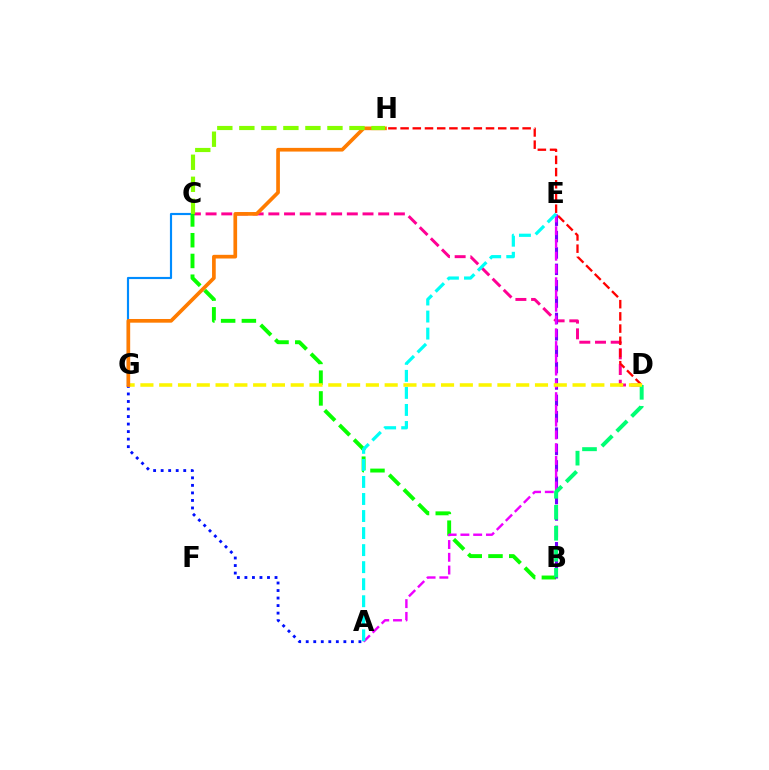{('C', 'D'): [{'color': '#ff0094', 'line_style': 'dashed', 'thickness': 2.13}], ('C', 'G'): [{'color': '#008cff', 'line_style': 'solid', 'thickness': 1.56}], ('B', 'C'): [{'color': '#08ff00', 'line_style': 'dashed', 'thickness': 2.82}], ('D', 'H'): [{'color': '#ff0000', 'line_style': 'dashed', 'thickness': 1.66}], ('B', 'E'): [{'color': '#7200ff', 'line_style': 'dashed', 'thickness': 2.22}], ('A', 'E'): [{'color': '#ee00ff', 'line_style': 'dashed', 'thickness': 1.73}, {'color': '#00fff6', 'line_style': 'dashed', 'thickness': 2.32}], ('B', 'D'): [{'color': '#00ff74', 'line_style': 'dashed', 'thickness': 2.85}], ('A', 'G'): [{'color': '#0010ff', 'line_style': 'dotted', 'thickness': 2.05}], ('D', 'G'): [{'color': '#fcf500', 'line_style': 'dashed', 'thickness': 2.55}], ('G', 'H'): [{'color': '#ff7c00', 'line_style': 'solid', 'thickness': 2.65}], ('C', 'H'): [{'color': '#84ff00', 'line_style': 'dashed', 'thickness': 2.99}]}